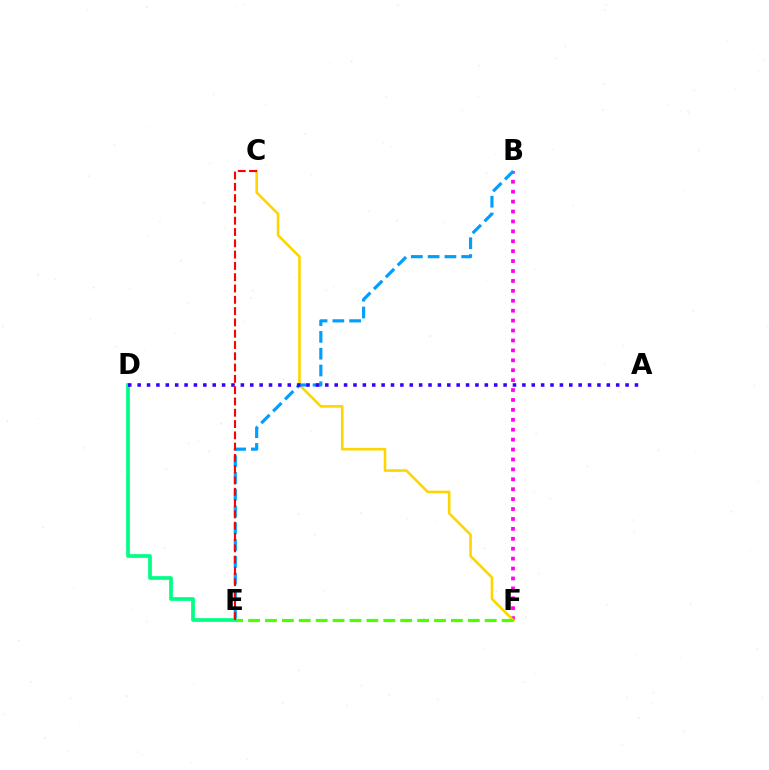{('B', 'F'): [{'color': '#ff00ed', 'line_style': 'dotted', 'thickness': 2.69}], ('C', 'F'): [{'color': '#ffd500', 'line_style': 'solid', 'thickness': 1.87}], ('E', 'F'): [{'color': '#4fff00', 'line_style': 'dashed', 'thickness': 2.3}], ('B', 'E'): [{'color': '#009eff', 'line_style': 'dashed', 'thickness': 2.28}], ('D', 'E'): [{'color': '#00ff86', 'line_style': 'solid', 'thickness': 2.68}], ('A', 'D'): [{'color': '#3700ff', 'line_style': 'dotted', 'thickness': 2.55}], ('C', 'E'): [{'color': '#ff0000', 'line_style': 'dashed', 'thickness': 1.53}]}